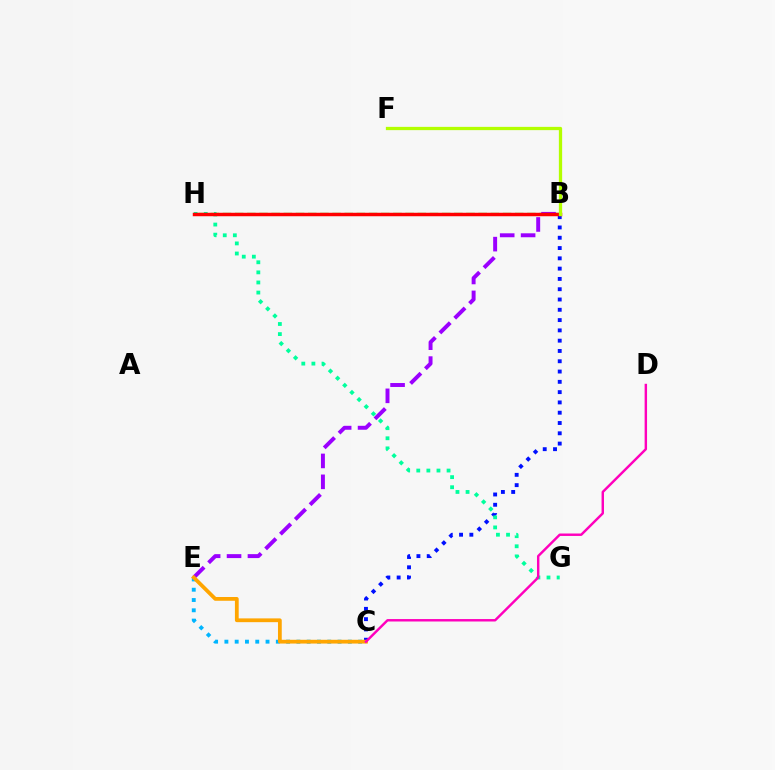{('C', 'E'): [{'color': '#00b5ff', 'line_style': 'dotted', 'thickness': 2.79}, {'color': '#ffa500', 'line_style': 'solid', 'thickness': 2.72}], ('B', 'C'): [{'color': '#0010ff', 'line_style': 'dotted', 'thickness': 2.8}], ('B', 'H'): [{'color': '#08ff00', 'line_style': 'dashed', 'thickness': 1.65}, {'color': '#ff0000', 'line_style': 'solid', 'thickness': 2.49}], ('G', 'H'): [{'color': '#00ff9d', 'line_style': 'dotted', 'thickness': 2.74}], ('B', 'E'): [{'color': '#9b00ff', 'line_style': 'dashed', 'thickness': 2.84}], ('C', 'D'): [{'color': '#ff00bd', 'line_style': 'solid', 'thickness': 1.75}], ('B', 'F'): [{'color': '#b3ff00', 'line_style': 'solid', 'thickness': 2.36}]}